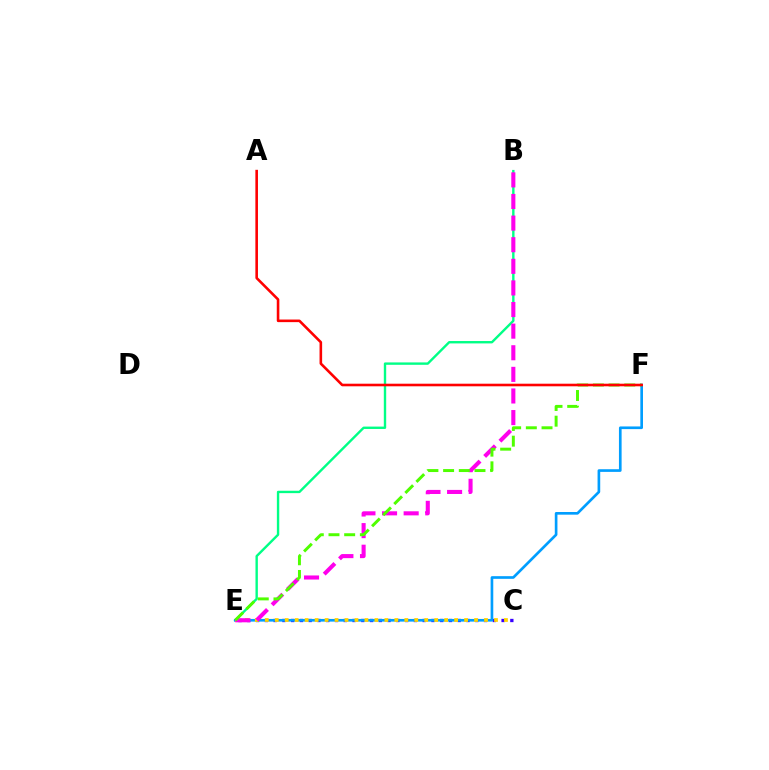{('B', 'E'): [{'color': '#00ff86', 'line_style': 'solid', 'thickness': 1.72}, {'color': '#ff00ed', 'line_style': 'dashed', 'thickness': 2.94}], ('C', 'E'): [{'color': '#3700ff', 'line_style': 'dotted', 'thickness': 2.38}, {'color': '#ffd500', 'line_style': 'dotted', 'thickness': 2.71}], ('E', 'F'): [{'color': '#009eff', 'line_style': 'solid', 'thickness': 1.92}, {'color': '#4fff00', 'line_style': 'dashed', 'thickness': 2.13}], ('A', 'F'): [{'color': '#ff0000', 'line_style': 'solid', 'thickness': 1.87}]}